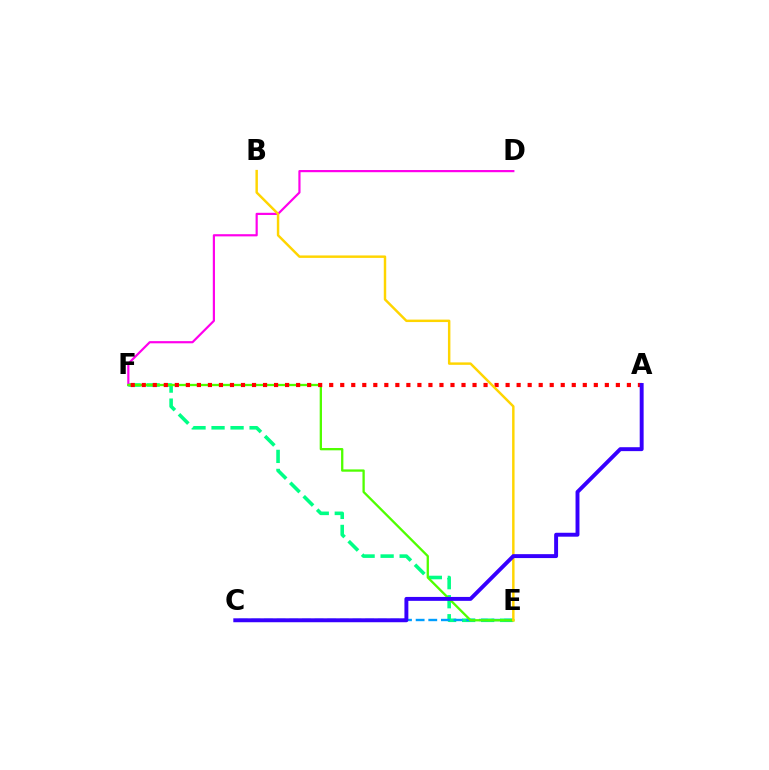{('E', 'F'): [{'color': '#00ff86', 'line_style': 'dashed', 'thickness': 2.58}, {'color': '#4fff00', 'line_style': 'solid', 'thickness': 1.66}], ('C', 'E'): [{'color': '#009eff', 'line_style': 'dashed', 'thickness': 1.72}], ('D', 'F'): [{'color': '#ff00ed', 'line_style': 'solid', 'thickness': 1.57}], ('A', 'F'): [{'color': '#ff0000', 'line_style': 'dotted', 'thickness': 3.0}], ('B', 'E'): [{'color': '#ffd500', 'line_style': 'solid', 'thickness': 1.77}], ('A', 'C'): [{'color': '#3700ff', 'line_style': 'solid', 'thickness': 2.82}]}